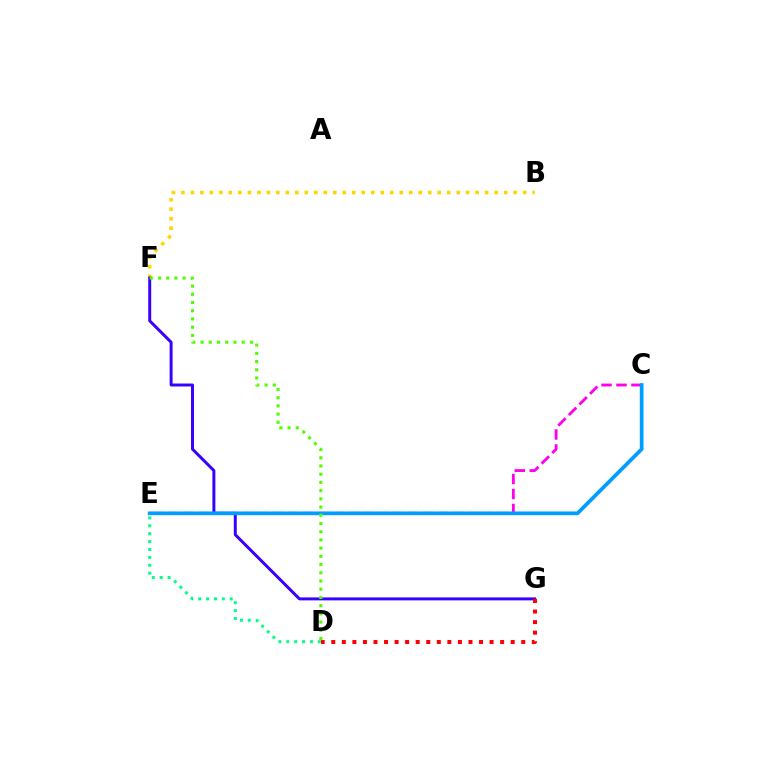{('C', 'E'): [{'color': '#ff00ed', 'line_style': 'dashed', 'thickness': 2.03}, {'color': '#009eff', 'line_style': 'solid', 'thickness': 2.68}], ('B', 'F'): [{'color': '#ffd500', 'line_style': 'dotted', 'thickness': 2.58}], ('D', 'E'): [{'color': '#00ff86', 'line_style': 'dotted', 'thickness': 2.14}], ('F', 'G'): [{'color': '#3700ff', 'line_style': 'solid', 'thickness': 2.13}], ('D', 'G'): [{'color': '#ff0000', 'line_style': 'dotted', 'thickness': 2.87}], ('D', 'F'): [{'color': '#4fff00', 'line_style': 'dotted', 'thickness': 2.23}]}